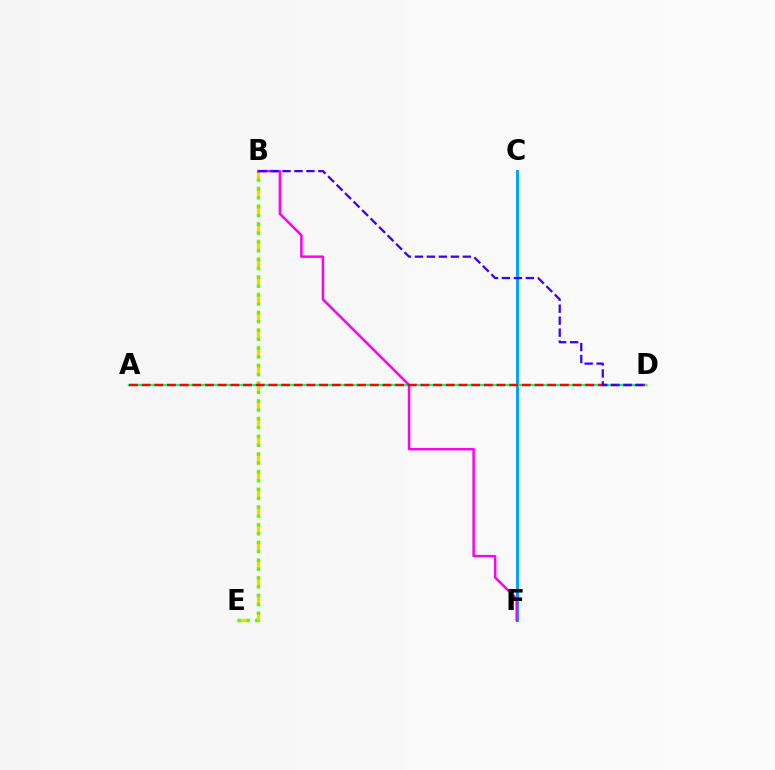{('B', 'E'): [{'color': '#ffd500', 'line_style': 'dashed', 'thickness': 2.41}, {'color': '#4fff00', 'line_style': 'dotted', 'thickness': 2.4}], ('C', 'F'): [{'color': '#009eff', 'line_style': 'solid', 'thickness': 2.08}], ('A', 'D'): [{'color': '#00ff86', 'line_style': 'solid', 'thickness': 1.69}, {'color': '#ff0000', 'line_style': 'dashed', 'thickness': 1.72}], ('B', 'F'): [{'color': '#ff00ed', 'line_style': 'solid', 'thickness': 1.78}], ('B', 'D'): [{'color': '#3700ff', 'line_style': 'dashed', 'thickness': 1.63}]}